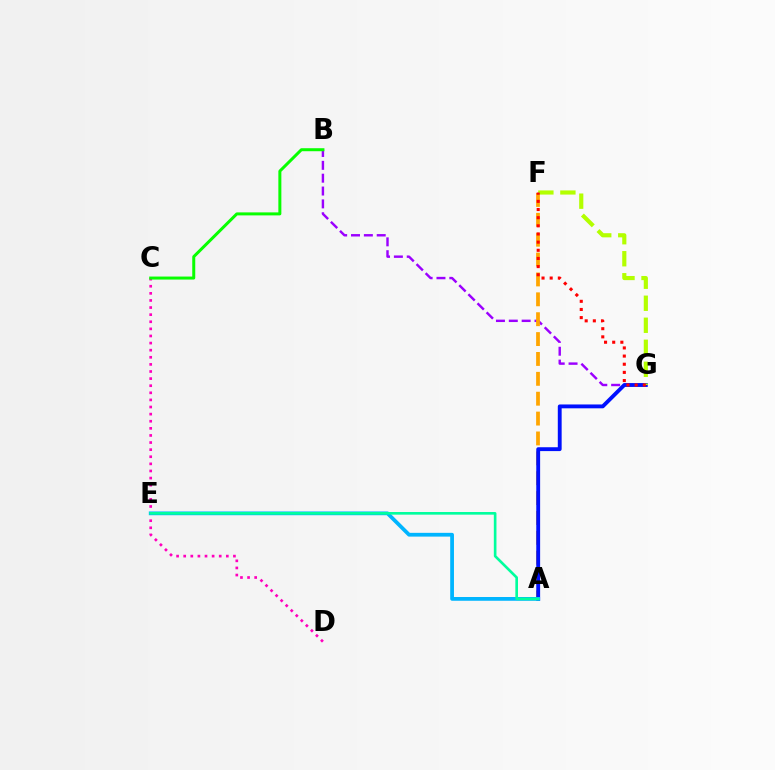{('B', 'G'): [{'color': '#9b00ff', 'line_style': 'dashed', 'thickness': 1.75}], ('A', 'F'): [{'color': '#ffa500', 'line_style': 'dashed', 'thickness': 2.7}], ('C', 'D'): [{'color': '#ff00bd', 'line_style': 'dotted', 'thickness': 1.93}], ('A', 'G'): [{'color': '#0010ff', 'line_style': 'solid', 'thickness': 2.77}], ('F', 'G'): [{'color': '#b3ff00', 'line_style': 'dashed', 'thickness': 2.99}, {'color': '#ff0000', 'line_style': 'dotted', 'thickness': 2.21}], ('B', 'C'): [{'color': '#08ff00', 'line_style': 'solid', 'thickness': 2.16}], ('A', 'E'): [{'color': '#00b5ff', 'line_style': 'solid', 'thickness': 2.71}, {'color': '#00ff9d', 'line_style': 'solid', 'thickness': 1.9}]}